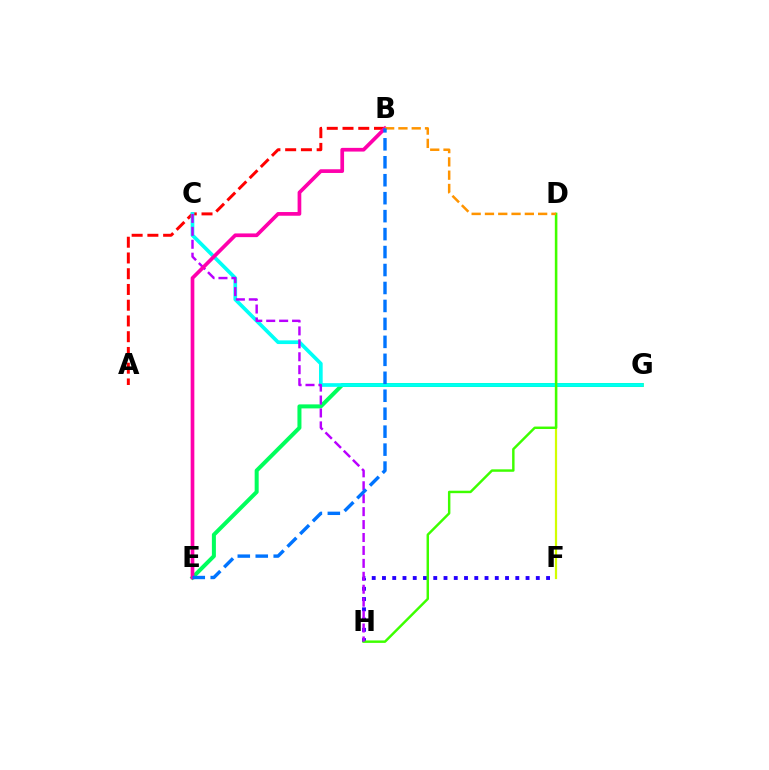{('F', 'H'): [{'color': '#2500ff', 'line_style': 'dotted', 'thickness': 2.79}], ('D', 'F'): [{'color': '#d1ff00', 'line_style': 'solid', 'thickness': 1.6}], ('E', 'G'): [{'color': '#00ff5c', 'line_style': 'solid', 'thickness': 2.89}], ('A', 'B'): [{'color': '#ff0000', 'line_style': 'dashed', 'thickness': 2.14}], ('C', 'G'): [{'color': '#00fff6', 'line_style': 'solid', 'thickness': 2.65}], ('D', 'H'): [{'color': '#3dff00', 'line_style': 'solid', 'thickness': 1.76}], ('C', 'H'): [{'color': '#b900ff', 'line_style': 'dashed', 'thickness': 1.76}], ('B', 'E'): [{'color': '#ff00ac', 'line_style': 'solid', 'thickness': 2.66}, {'color': '#0074ff', 'line_style': 'dashed', 'thickness': 2.44}], ('B', 'D'): [{'color': '#ff9400', 'line_style': 'dashed', 'thickness': 1.81}]}